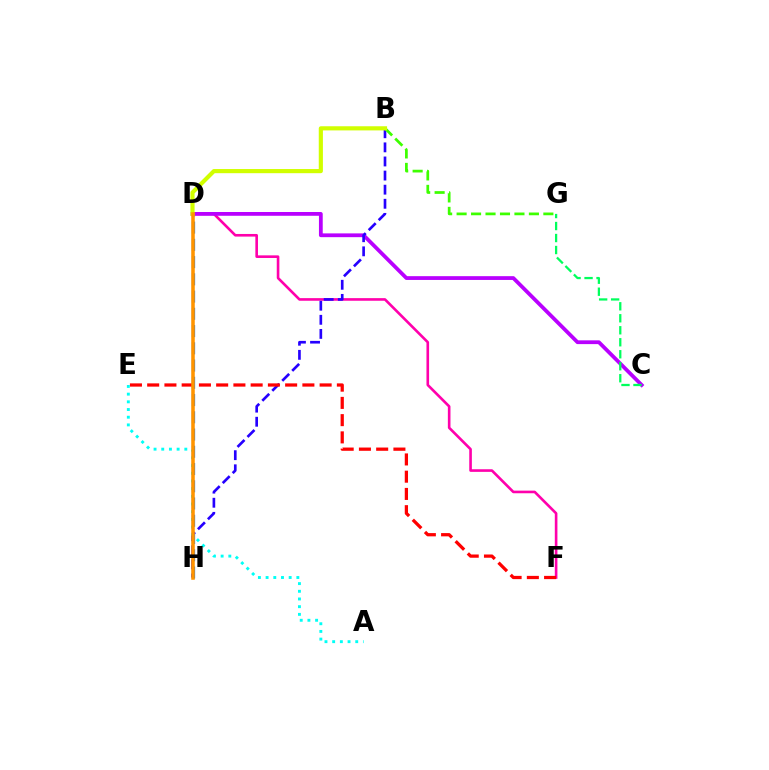{('D', 'H'): [{'color': '#0074ff', 'line_style': 'dashed', 'thickness': 2.34}, {'color': '#ff9400', 'line_style': 'solid', 'thickness': 2.55}], ('D', 'F'): [{'color': '#ff00ac', 'line_style': 'solid', 'thickness': 1.89}], ('C', 'D'): [{'color': '#b900ff', 'line_style': 'solid', 'thickness': 2.72}], ('B', 'H'): [{'color': '#2500ff', 'line_style': 'dashed', 'thickness': 1.92}], ('B', 'G'): [{'color': '#3dff00', 'line_style': 'dashed', 'thickness': 1.96}], ('E', 'F'): [{'color': '#ff0000', 'line_style': 'dashed', 'thickness': 2.34}], ('C', 'G'): [{'color': '#00ff5c', 'line_style': 'dashed', 'thickness': 1.63}], ('B', 'D'): [{'color': '#d1ff00', 'line_style': 'solid', 'thickness': 2.99}], ('A', 'E'): [{'color': '#00fff6', 'line_style': 'dotted', 'thickness': 2.09}]}